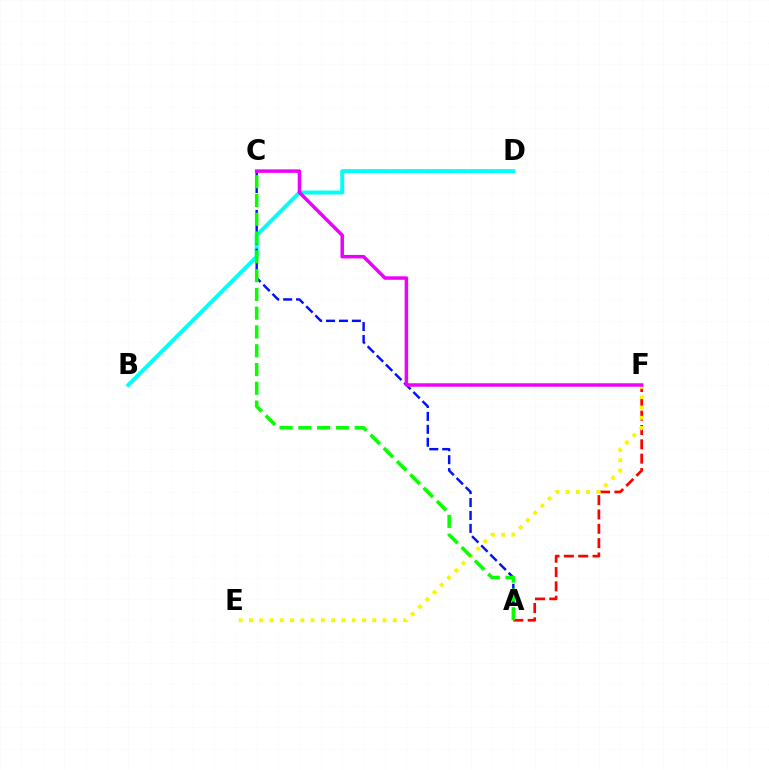{('B', 'D'): [{'color': '#00fff6', 'line_style': 'solid', 'thickness': 2.84}], ('A', 'F'): [{'color': '#ff0000', 'line_style': 'dashed', 'thickness': 1.95}], ('E', 'F'): [{'color': '#fcf500', 'line_style': 'dotted', 'thickness': 2.79}], ('A', 'C'): [{'color': '#0010ff', 'line_style': 'dashed', 'thickness': 1.76}, {'color': '#08ff00', 'line_style': 'dashed', 'thickness': 2.55}], ('C', 'F'): [{'color': '#ee00ff', 'line_style': 'solid', 'thickness': 2.51}]}